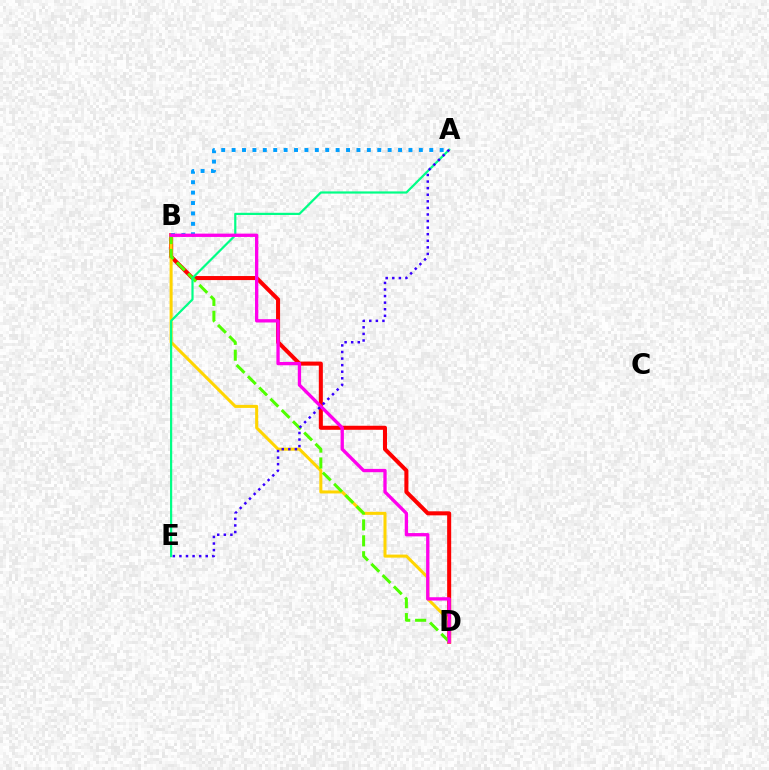{('B', 'D'): [{'color': '#ff0000', 'line_style': 'solid', 'thickness': 2.9}, {'color': '#ffd500', 'line_style': 'solid', 'thickness': 2.19}, {'color': '#4fff00', 'line_style': 'dashed', 'thickness': 2.16}, {'color': '#ff00ed', 'line_style': 'solid', 'thickness': 2.38}], ('A', 'B'): [{'color': '#009eff', 'line_style': 'dotted', 'thickness': 2.83}], ('A', 'E'): [{'color': '#00ff86', 'line_style': 'solid', 'thickness': 1.58}, {'color': '#3700ff', 'line_style': 'dotted', 'thickness': 1.79}]}